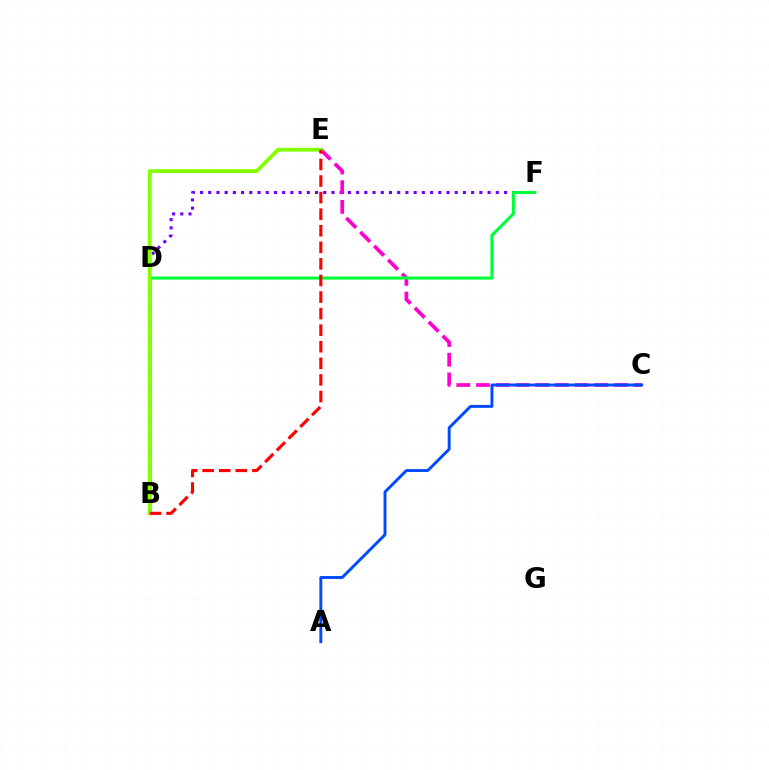{('D', 'F'): [{'color': '#7200ff', 'line_style': 'dotted', 'thickness': 2.23}, {'color': '#00ff39', 'line_style': 'solid', 'thickness': 2.22}], ('B', 'D'): [{'color': '#00fff6', 'line_style': 'solid', 'thickness': 2.89}, {'color': '#ffbd00', 'line_style': 'dashed', 'thickness': 2.18}], ('C', 'E'): [{'color': '#ff00cf', 'line_style': 'dashed', 'thickness': 2.68}], ('A', 'C'): [{'color': '#004bff', 'line_style': 'solid', 'thickness': 2.1}], ('B', 'E'): [{'color': '#84ff00', 'line_style': 'solid', 'thickness': 2.72}, {'color': '#ff0000', 'line_style': 'dashed', 'thickness': 2.25}]}